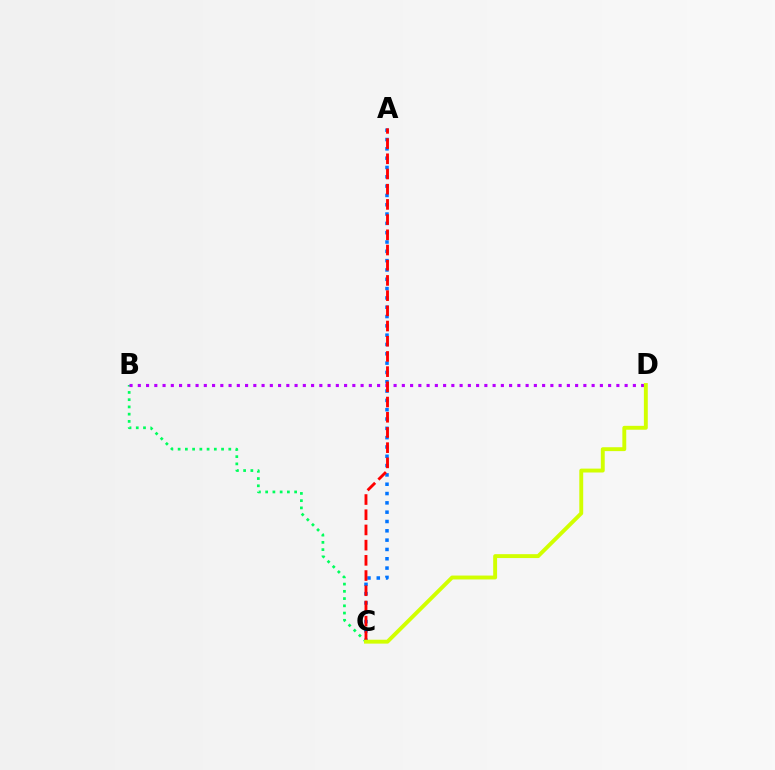{('B', 'C'): [{'color': '#00ff5c', 'line_style': 'dotted', 'thickness': 1.97}], ('A', 'C'): [{'color': '#0074ff', 'line_style': 'dotted', 'thickness': 2.53}, {'color': '#ff0000', 'line_style': 'dashed', 'thickness': 2.07}], ('B', 'D'): [{'color': '#b900ff', 'line_style': 'dotted', 'thickness': 2.24}], ('C', 'D'): [{'color': '#d1ff00', 'line_style': 'solid', 'thickness': 2.8}]}